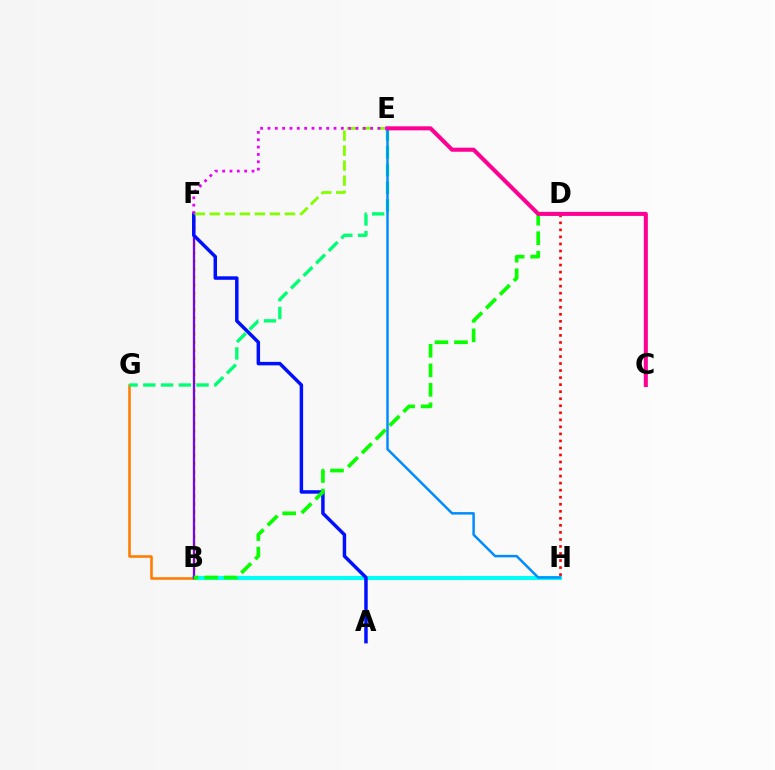{('B', 'F'): [{'color': '#fcf500', 'line_style': 'dotted', 'thickness': 2.2}, {'color': '#7200ff', 'line_style': 'solid', 'thickness': 1.64}], ('B', 'H'): [{'color': '#00fff6', 'line_style': 'solid', 'thickness': 2.91}], ('D', 'H'): [{'color': '#ff0000', 'line_style': 'dotted', 'thickness': 1.91}], ('B', 'G'): [{'color': '#ff7c00', 'line_style': 'solid', 'thickness': 1.84}], ('E', 'G'): [{'color': '#00ff74', 'line_style': 'dashed', 'thickness': 2.41}], ('A', 'F'): [{'color': '#0010ff', 'line_style': 'solid', 'thickness': 2.5}], ('B', 'D'): [{'color': '#08ff00', 'line_style': 'dashed', 'thickness': 2.65}], ('E', 'F'): [{'color': '#84ff00', 'line_style': 'dashed', 'thickness': 2.04}, {'color': '#ee00ff', 'line_style': 'dotted', 'thickness': 1.99}], ('E', 'H'): [{'color': '#008cff', 'line_style': 'solid', 'thickness': 1.78}], ('C', 'E'): [{'color': '#ff0094', 'line_style': 'solid', 'thickness': 2.92}]}